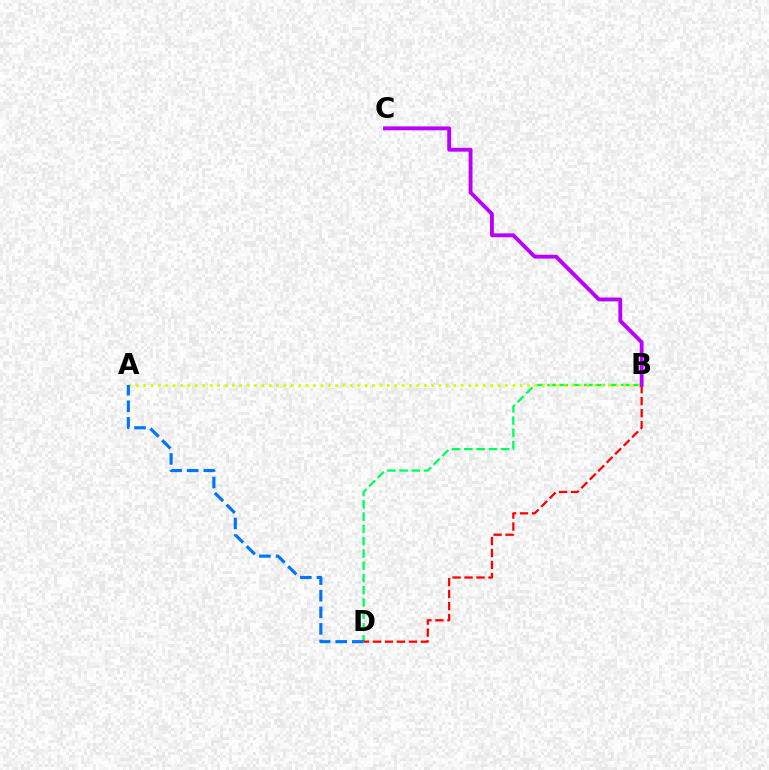{('B', 'D'): [{'color': '#00ff5c', 'line_style': 'dashed', 'thickness': 1.67}, {'color': '#ff0000', 'line_style': 'dashed', 'thickness': 1.63}], ('A', 'B'): [{'color': '#d1ff00', 'line_style': 'dotted', 'thickness': 2.01}], ('A', 'D'): [{'color': '#0074ff', 'line_style': 'dashed', 'thickness': 2.25}], ('B', 'C'): [{'color': '#b900ff', 'line_style': 'solid', 'thickness': 2.78}]}